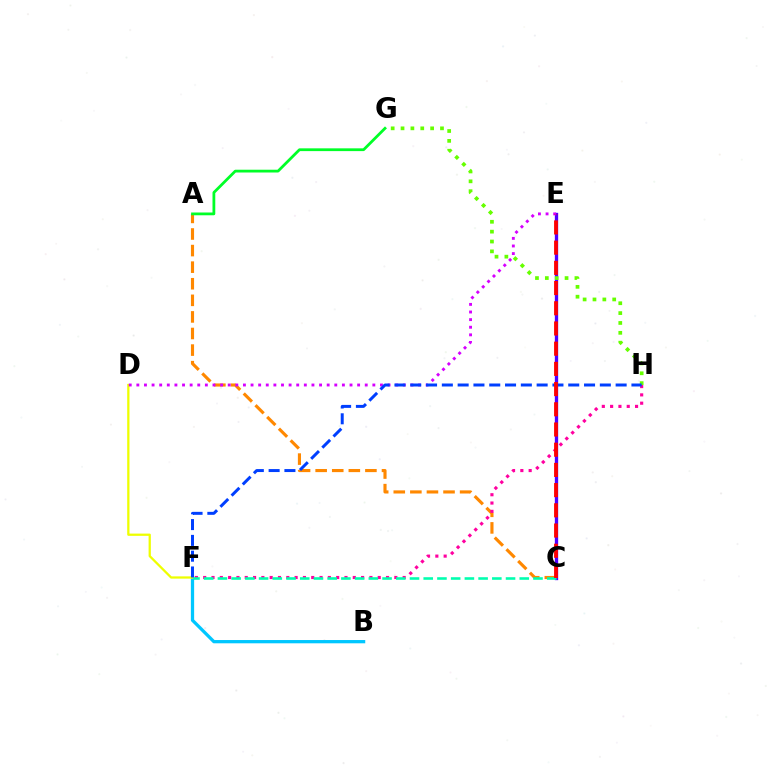{('B', 'F'): [{'color': '#00c7ff', 'line_style': 'solid', 'thickness': 2.35}], ('C', 'E'): [{'color': '#4f00ff', 'line_style': 'solid', 'thickness': 2.39}, {'color': '#ff0000', 'line_style': 'dashed', 'thickness': 2.74}], ('G', 'H'): [{'color': '#66ff00', 'line_style': 'dotted', 'thickness': 2.68}], ('D', 'F'): [{'color': '#eeff00', 'line_style': 'solid', 'thickness': 1.63}], ('A', 'C'): [{'color': '#ff8800', 'line_style': 'dashed', 'thickness': 2.25}], ('D', 'E'): [{'color': '#d600ff', 'line_style': 'dotted', 'thickness': 2.07}], ('F', 'H'): [{'color': '#ff00a0', 'line_style': 'dotted', 'thickness': 2.26}, {'color': '#003fff', 'line_style': 'dashed', 'thickness': 2.15}], ('A', 'G'): [{'color': '#00ff27', 'line_style': 'solid', 'thickness': 2.0}], ('C', 'F'): [{'color': '#00ffaf', 'line_style': 'dashed', 'thickness': 1.86}]}